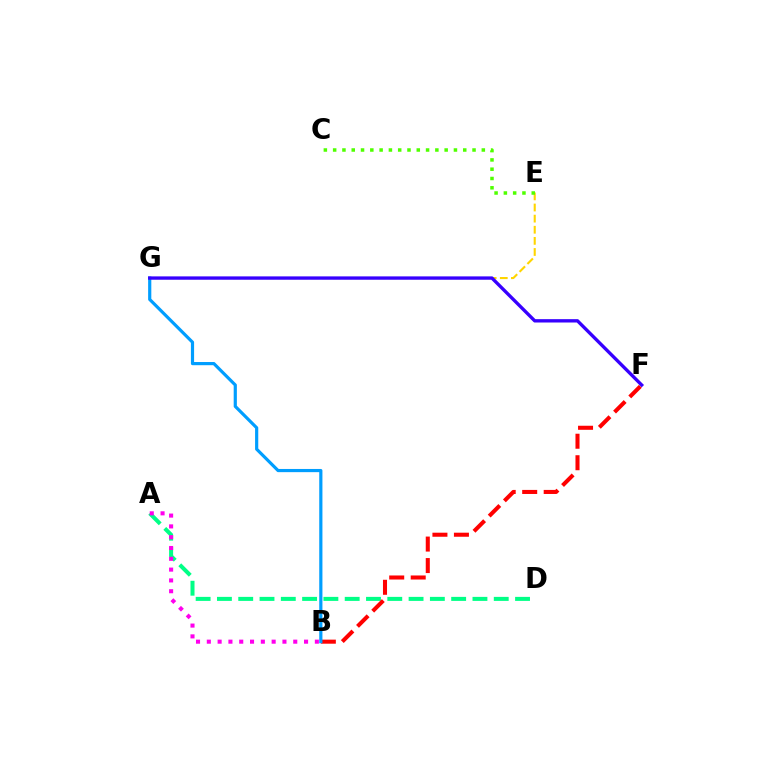{('A', 'D'): [{'color': '#00ff86', 'line_style': 'dashed', 'thickness': 2.89}], ('A', 'B'): [{'color': '#ff00ed', 'line_style': 'dotted', 'thickness': 2.94}], ('B', 'F'): [{'color': '#ff0000', 'line_style': 'dashed', 'thickness': 2.92}], ('E', 'G'): [{'color': '#ffd500', 'line_style': 'dashed', 'thickness': 1.51}], ('C', 'E'): [{'color': '#4fff00', 'line_style': 'dotted', 'thickness': 2.52}], ('B', 'G'): [{'color': '#009eff', 'line_style': 'solid', 'thickness': 2.29}], ('F', 'G'): [{'color': '#3700ff', 'line_style': 'solid', 'thickness': 2.41}]}